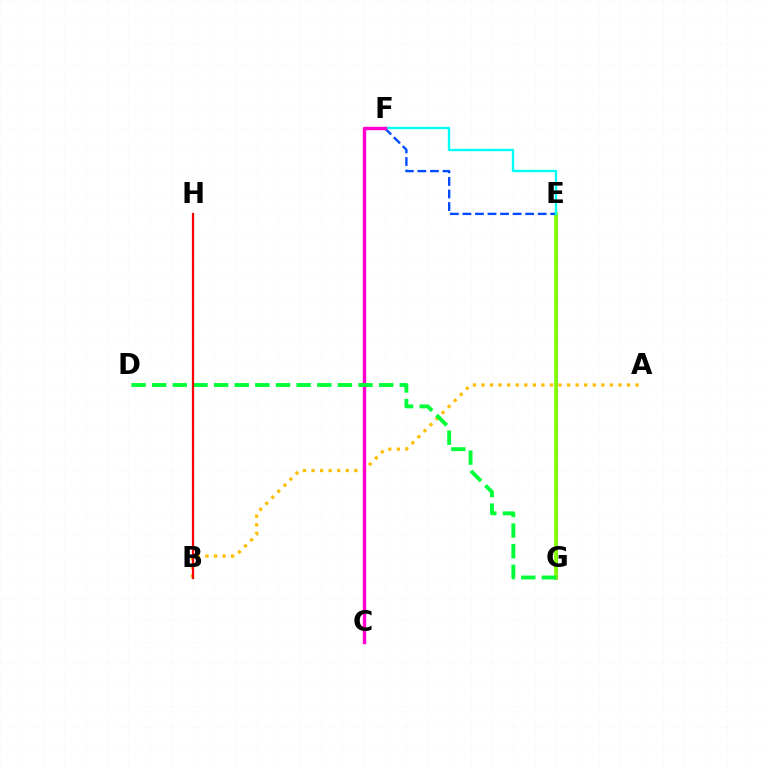{('E', 'G'): [{'color': '#7200ff', 'line_style': 'solid', 'thickness': 1.92}, {'color': '#84ff00', 'line_style': 'solid', 'thickness': 2.7}], ('E', 'F'): [{'color': '#004bff', 'line_style': 'dashed', 'thickness': 1.7}, {'color': '#00fff6', 'line_style': 'solid', 'thickness': 1.7}], ('A', 'B'): [{'color': '#ffbd00', 'line_style': 'dotted', 'thickness': 2.33}], ('C', 'F'): [{'color': '#ff00cf', 'line_style': 'solid', 'thickness': 2.46}], ('D', 'G'): [{'color': '#00ff39', 'line_style': 'dashed', 'thickness': 2.8}], ('B', 'H'): [{'color': '#ff0000', 'line_style': 'solid', 'thickness': 1.62}]}